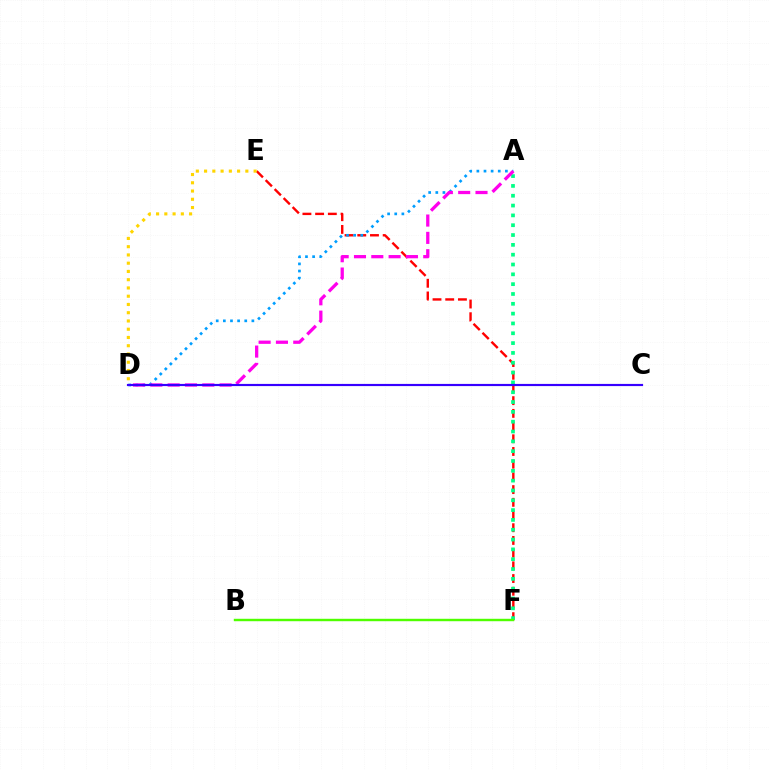{('E', 'F'): [{'color': '#ff0000', 'line_style': 'dashed', 'thickness': 1.73}], ('A', 'F'): [{'color': '#00ff86', 'line_style': 'dotted', 'thickness': 2.67}], ('D', 'E'): [{'color': '#ffd500', 'line_style': 'dotted', 'thickness': 2.24}], ('A', 'D'): [{'color': '#009eff', 'line_style': 'dotted', 'thickness': 1.94}, {'color': '#ff00ed', 'line_style': 'dashed', 'thickness': 2.35}], ('C', 'D'): [{'color': '#3700ff', 'line_style': 'solid', 'thickness': 1.56}], ('B', 'F'): [{'color': '#4fff00', 'line_style': 'solid', 'thickness': 1.75}]}